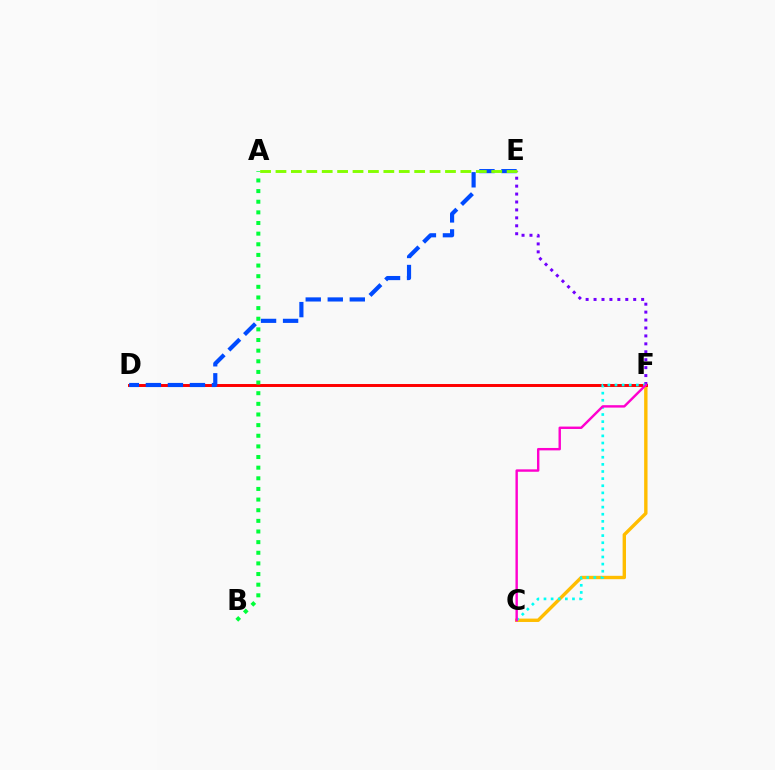{('C', 'F'): [{'color': '#ffbd00', 'line_style': 'solid', 'thickness': 2.44}, {'color': '#00fff6', 'line_style': 'dotted', 'thickness': 1.94}, {'color': '#ff00cf', 'line_style': 'solid', 'thickness': 1.74}], ('D', 'F'): [{'color': '#ff0000', 'line_style': 'solid', 'thickness': 2.13}], ('D', 'E'): [{'color': '#004bff', 'line_style': 'dashed', 'thickness': 2.99}], ('A', 'B'): [{'color': '#00ff39', 'line_style': 'dotted', 'thickness': 2.89}], ('E', 'F'): [{'color': '#7200ff', 'line_style': 'dotted', 'thickness': 2.15}], ('A', 'E'): [{'color': '#84ff00', 'line_style': 'dashed', 'thickness': 2.09}]}